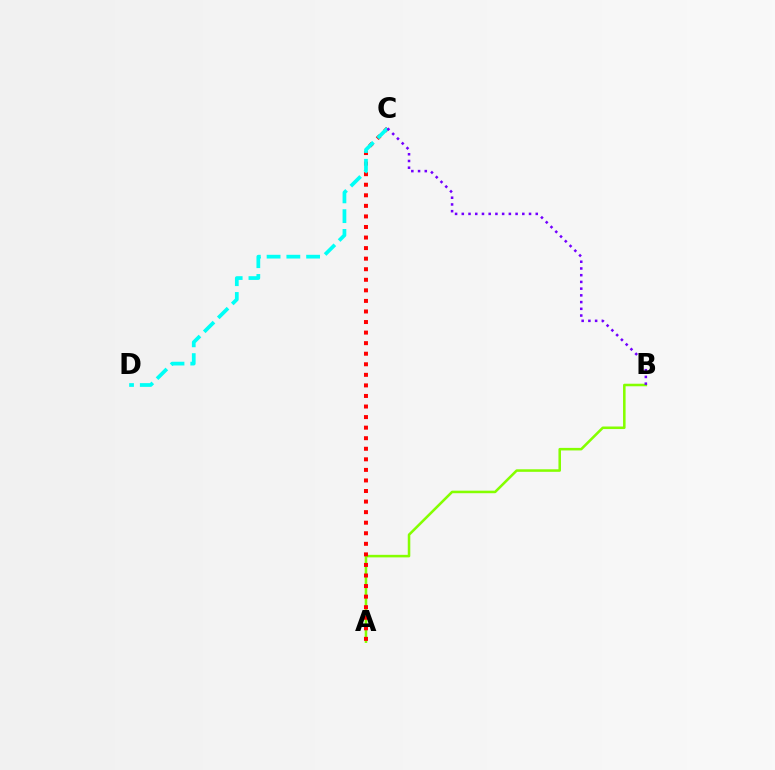{('A', 'B'): [{'color': '#84ff00', 'line_style': 'solid', 'thickness': 1.83}], ('A', 'C'): [{'color': '#ff0000', 'line_style': 'dotted', 'thickness': 2.87}], ('C', 'D'): [{'color': '#00fff6', 'line_style': 'dashed', 'thickness': 2.69}], ('B', 'C'): [{'color': '#7200ff', 'line_style': 'dotted', 'thickness': 1.83}]}